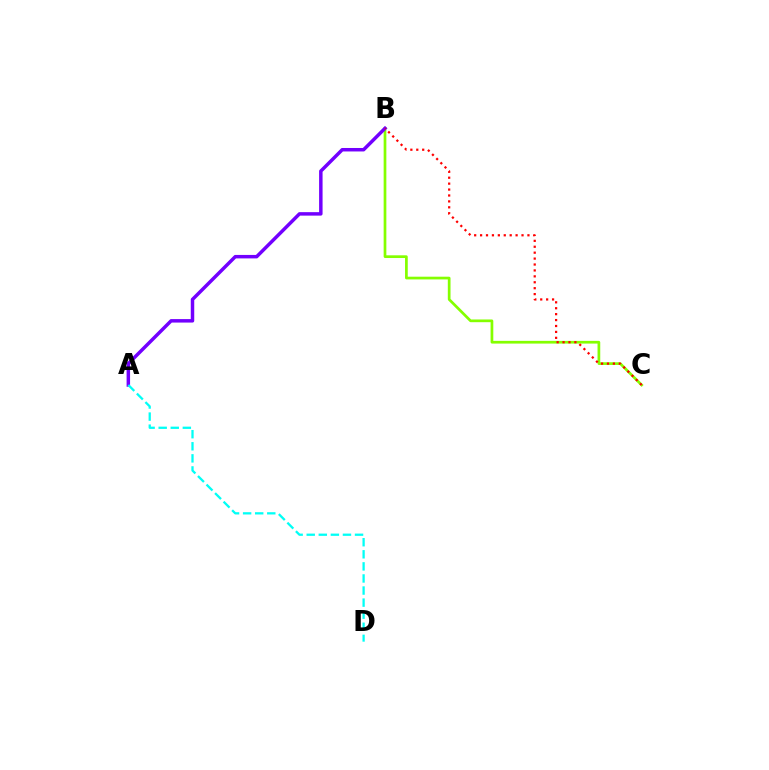{('B', 'C'): [{'color': '#84ff00', 'line_style': 'solid', 'thickness': 1.95}, {'color': '#ff0000', 'line_style': 'dotted', 'thickness': 1.61}], ('A', 'B'): [{'color': '#7200ff', 'line_style': 'solid', 'thickness': 2.5}], ('A', 'D'): [{'color': '#00fff6', 'line_style': 'dashed', 'thickness': 1.64}]}